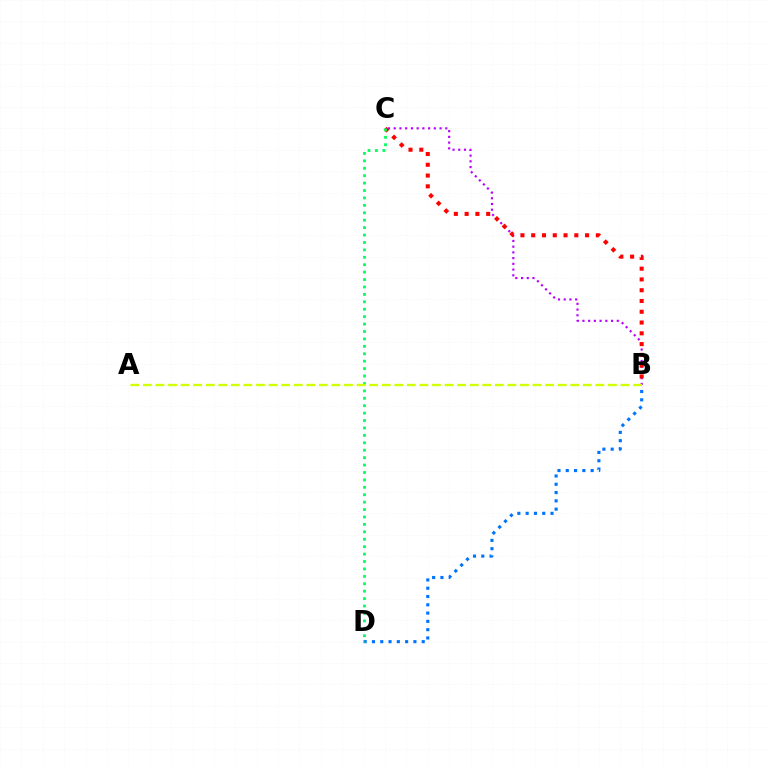{('B', 'C'): [{'color': '#b900ff', 'line_style': 'dotted', 'thickness': 1.56}, {'color': '#ff0000', 'line_style': 'dotted', 'thickness': 2.93}], ('B', 'D'): [{'color': '#0074ff', 'line_style': 'dotted', 'thickness': 2.25}], ('C', 'D'): [{'color': '#00ff5c', 'line_style': 'dotted', 'thickness': 2.02}], ('A', 'B'): [{'color': '#d1ff00', 'line_style': 'dashed', 'thickness': 1.71}]}